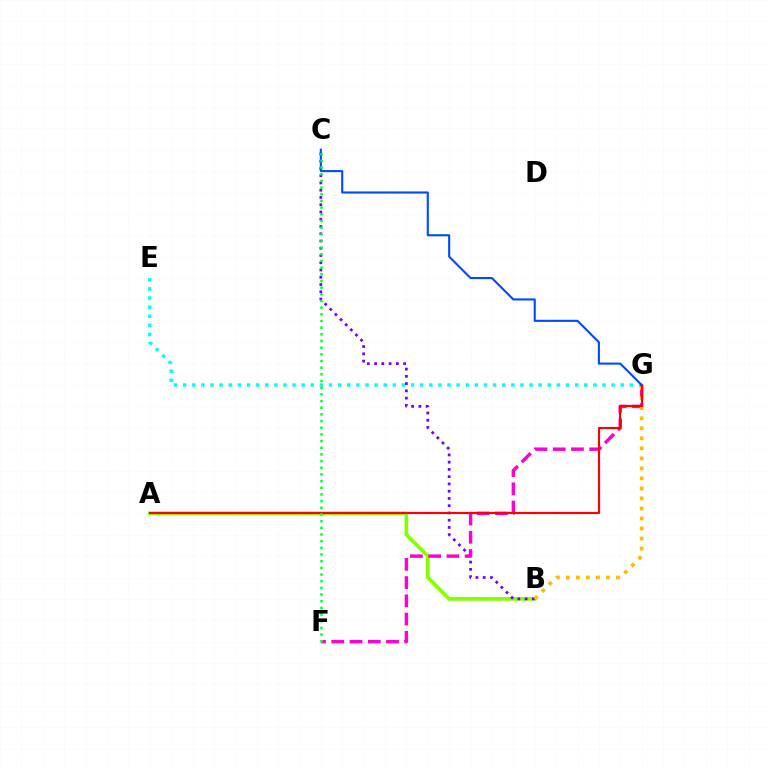{('E', 'G'): [{'color': '#00fff6', 'line_style': 'dotted', 'thickness': 2.48}], ('A', 'B'): [{'color': '#84ff00', 'line_style': 'solid', 'thickness': 2.66}], ('B', 'C'): [{'color': '#7200ff', 'line_style': 'dotted', 'thickness': 1.97}], ('F', 'G'): [{'color': '#ff00cf', 'line_style': 'dashed', 'thickness': 2.48}], ('B', 'G'): [{'color': '#ffbd00', 'line_style': 'dotted', 'thickness': 2.72}], ('A', 'G'): [{'color': '#ff0000', 'line_style': 'solid', 'thickness': 1.55}], ('C', 'G'): [{'color': '#004bff', 'line_style': 'solid', 'thickness': 1.52}], ('C', 'F'): [{'color': '#00ff39', 'line_style': 'dotted', 'thickness': 1.81}]}